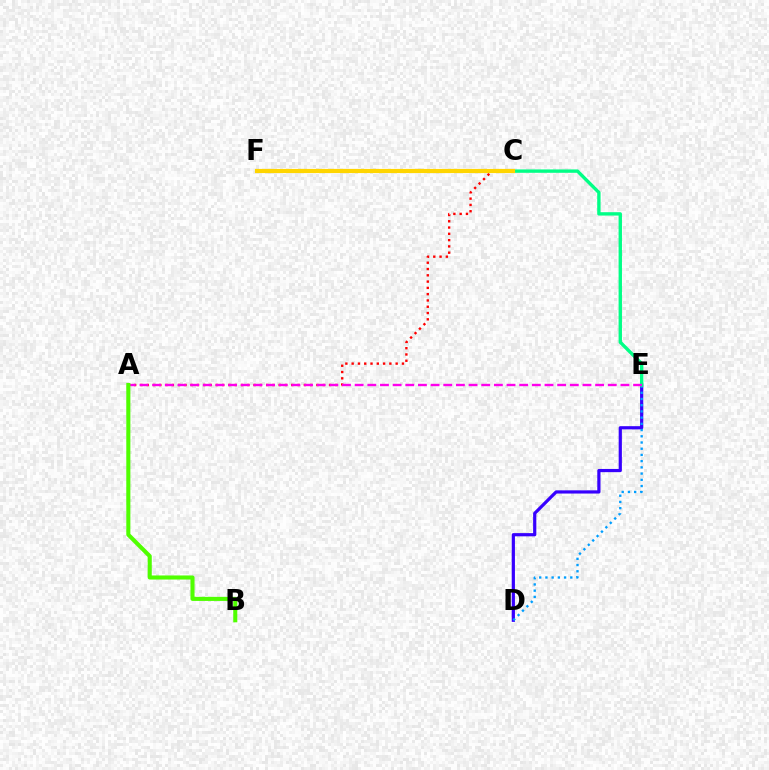{('D', 'E'): [{'color': '#3700ff', 'line_style': 'solid', 'thickness': 2.31}, {'color': '#009eff', 'line_style': 'dotted', 'thickness': 1.69}], ('A', 'C'): [{'color': '#ff0000', 'line_style': 'dotted', 'thickness': 1.71}], ('C', 'E'): [{'color': '#00ff86', 'line_style': 'solid', 'thickness': 2.43}], ('C', 'F'): [{'color': '#ffd500', 'line_style': 'solid', 'thickness': 3.0}], ('A', 'E'): [{'color': '#ff00ed', 'line_style': 'dashed', 'thickness': 1.72}], ('A', 'B'): [{'color': '#4fff00', 'line_style': 'solid', 'thickness': 2.93}]}